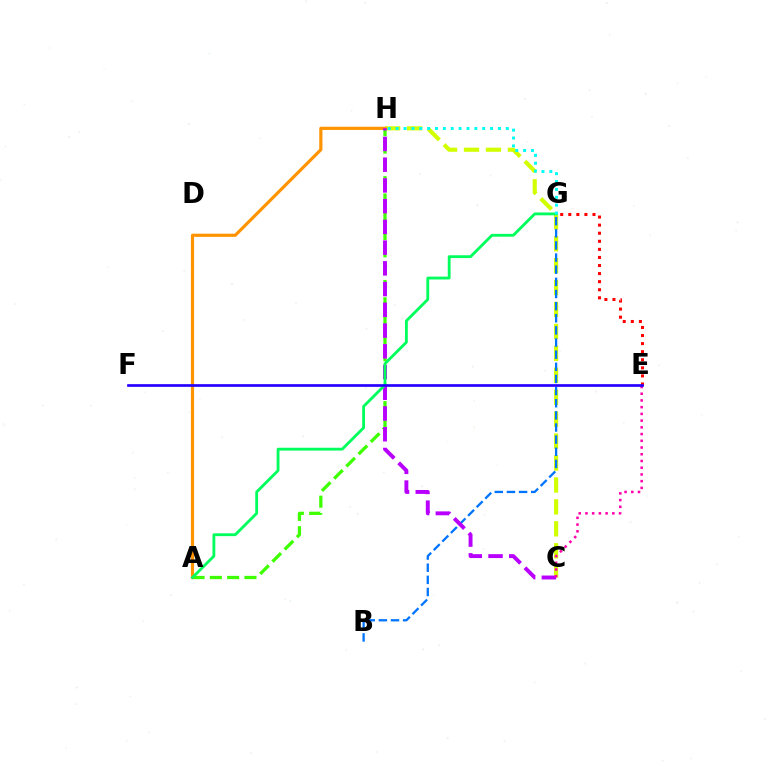{('E', 'G'): [{'color': '#ff0000', 'line_style': 'dotted', 'thickness': 2.19}], ('C', 'H'): [{'color': '#d1ff00', 'line_style': 'dashed', 'thickness': 2.98}, {'color': '#b900ff', 'line_style': 'dashed', 'thickness': 2.82}], ('A', 'H'): [{'color': '#3dff00', 'line_style': 'dashed', 'thickness': 2.35}, {'color': '#ff9400', 'line_style': 'solid', 'thickness': 2.29}], ('B', 'G'): [{'color': '#0074ff', 'line_style': 'dashed', 'thickness': 1.65}], ('A', 'G'): [{'color': '#00ff5c', 'line_style': 'solid', 'thickness': 2.03}], ('G', 'H'): [{'color': '#00fff6', 'line_style': 'dotted', 'thickness': 2.14}], ('C', 'E'): [{'color': '#ff00ac', 'line_style': 'dotted', 'thickness': 1.83}], ('E', 'F'): [{'color': '#2500ff', 'line_style': 'solid', 'thickness': 1.94}]}